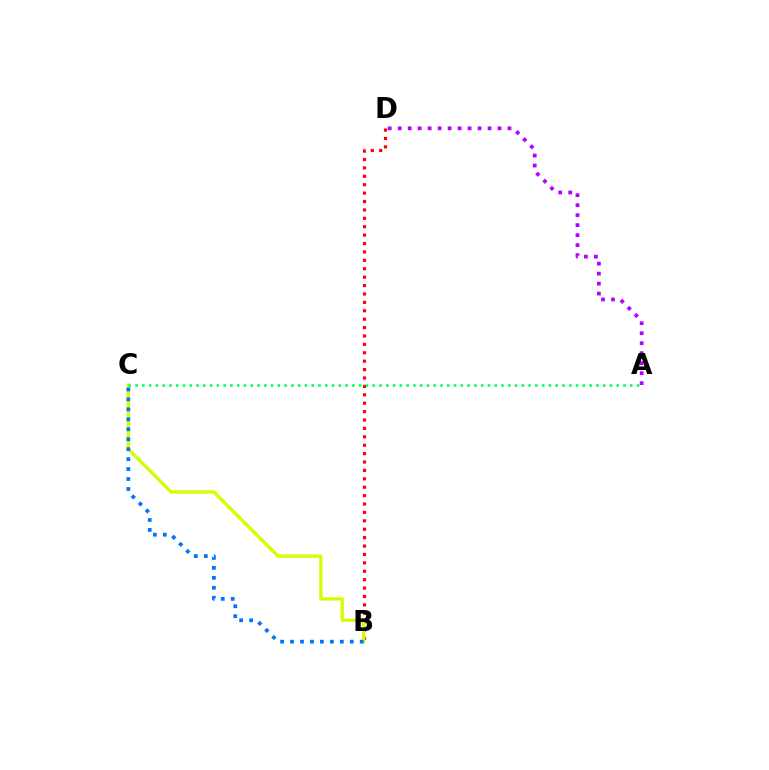{('B', 'D'): [{'color': '#ff0000', 'line_style': 'dotted', 'thickness': 2.28}], ('B', 'C'): [{'color': '#d1ff00', 'line_style': 'solid', 'thickness': 2.38}, {'color': '#0074ff', 'line_style': 'dotted', 'thickness': 2.71}], ('A', 'C'): [{'color': '#00ff5c', 'line_style': 'dotted', 'thickness': 1.84}], ('A', 'D'): [{'color': '#b900ff', 'line_style': 'dotted', 'thickness': 2.71}]}